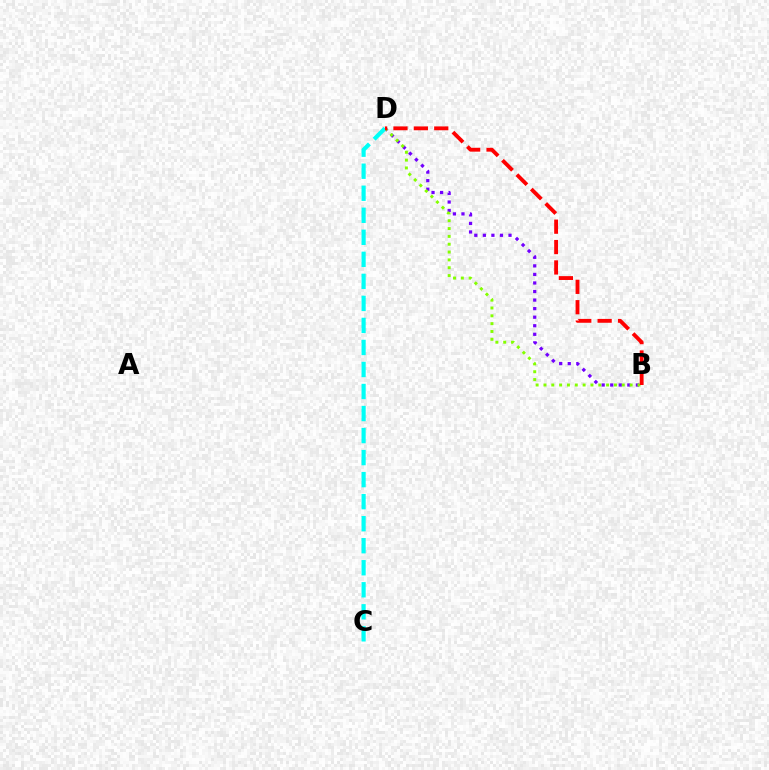{('B', 'D'): [{'color': '#7200ff', 'line_style': 'dotted', 'thickness': 2.32}, {'color': '#84ff00', 'line_style': 'dotted', 'thickness': 2.13}, {'color': '#ff0000', 'line_style': 'dashed', 'thickness': 2.77}], ('C', 'D'): [{'color': '#00fff6', 'line_style': 'dashed', 'thickness': 2.99}]}